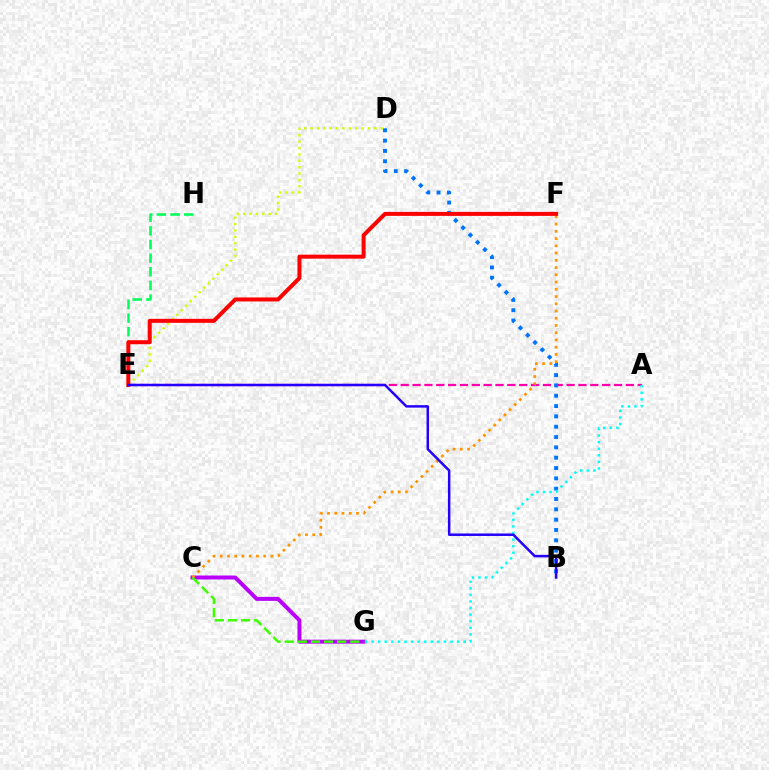{('A', 'E'): [{'color': '#ff00ac', 'line_style': 'dashed', 'thickness': 1.61}], ('B', 'D'): [{'color': '#0074ff', 'line_style': 'dotted', 'thickness': 2.81}], ('E', 'H'): [{'color': '#00ff5c', 'line_style': 'dashed', 'thickness': 1.85}], ('C', 'G'): [{'color': '#b900ff', 'line_style': 'solid', 'thickness': 2.87}, {'color': '#3dff00', 'line_style': 'dashed', 'thickness': 1.78}], ('D', 'E'): [{'color': '#d1ff00', 'line_style': 'dotted', 'thickness': 1.73}], ('A', 'G'): [{'color': '#00fff6', 'line_style': 'dotted', 'thickness': 1.79}], ('C', 'F'): [{'color': '#ff9400', 'line_style': 'dotted', 'thickness': 1.97}], ('E', 'F'): [{'color': '#ff0000', 'line_style': 'solid', 'thickness': 2.88}], ('B', 'E'): [{'color': '#2500ff', 'line_style': 'solid', 'thickness': 1.79}]}